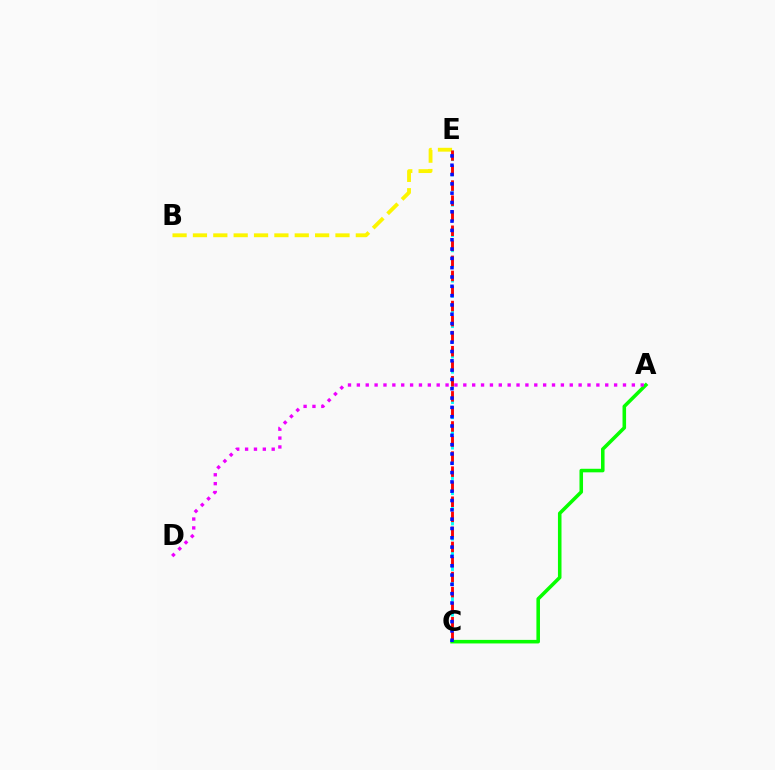{('C', 'E'): [{'color': '#00fff6', 'line_style': 'dashed', 'thickness': 2.06}, {'color': '#ff0000', 'line_style': 'dashed', 'thickness': 2.05}, {'color': '#0010ff', 'line_style': 'dotted', 'thickness': 2.53}], ('B', 'E'): [{'color': '#fcf500', 'line_style': 'dashed', 'thickness': 2.77}], ('A', 'C'): [{'color': '#08ff00', 'line_style': 'solid', 'thickness': 2.56}], ('A', 'D'): [{'color': '#ee00ff', 'line_style': 'dotted', 'thickness': 2.41}]}